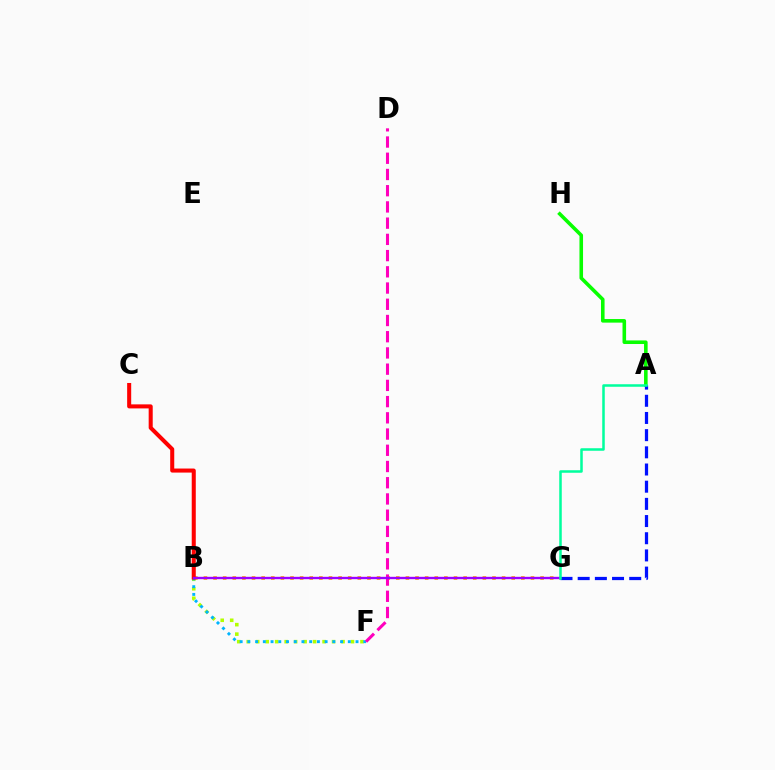{('B', 'G'): [{'color': '#ffa500', 'line_style': 'dotted', 'thickness': 2.61}, {'color': '#9b00ff', 'line_style': 'solid', 'thickness': 1.7}], ('B', 'F'): [{'color': '#b3ff00', 'line_style': 'dotted', 'thickness': 2.58}, {'color': '#00b5ff', 'line_style': 'dotted', 'thickness': 2.1}], ('A', 'H'): [{'color': '#08ff00', 'line_style': 'solid', 'thickness': 2.58}], ('D', 'F'): [{'color': '#ff00bd', 'line_style': 'dashed', 'thickness': 2.2}], ('B', 'C'): [{'color': '#ff0000', 'line_style': 'solid', 'thickness': 2.91}], ('A', 'G'): [{'color': '#0010ff', 'line_style': 'dashed', 'thickness': 2.33}, {'color': '#00ff9d', 'line_style': 'solid', 'thickness': 1.81}]}